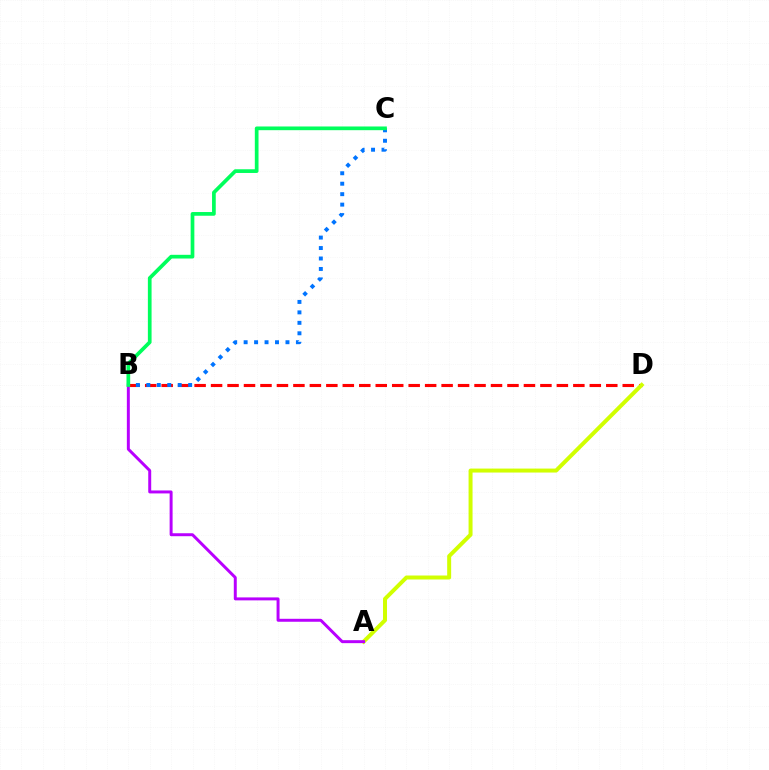{('B', 'D'): [{'color': '#ff0000', 'line_style': 'dashed', 'thickness': 2.24}], ('B', 'C'): [{'color': '#0074ff', 'line_style': 'dotted', 'thickness': 2.84}, {'color': '#00ff5c', 'line_style': 'solid', 'thickness': 2.67}], ('A', 'D'): [{'color': '#d1ff00', 'line_style': 'solid', 'thickness': 2.86}], ('A', 'B'): [{'color': '#b900ff', 'line_style': 'solid', 'thickness': 2.13}]}